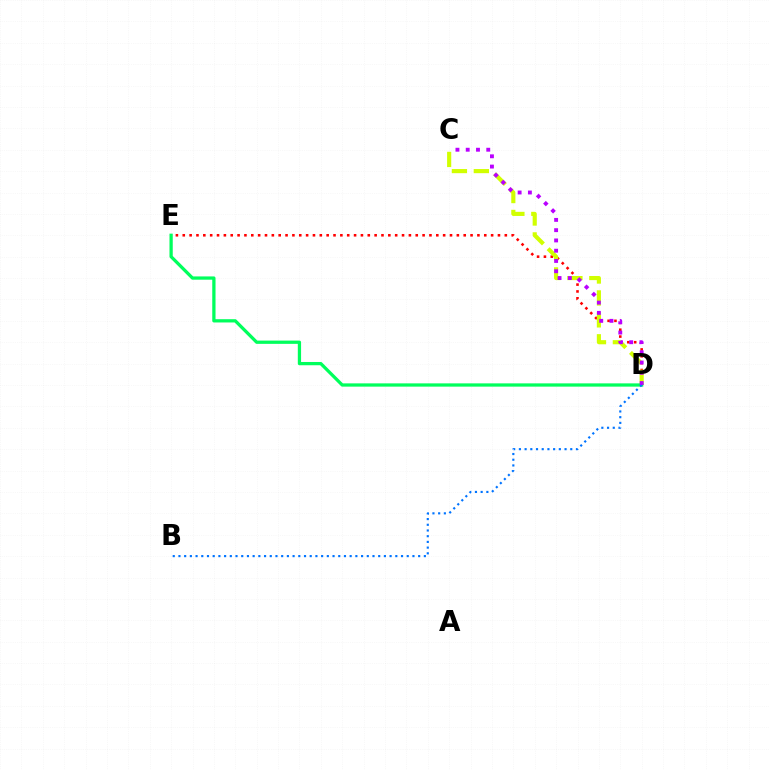{('D', 'E'): [{'color': '#ff0000', 'line_style': 'dotted', 'thickness': 1.86}, {'color': '#00ff5c', 'line_style': 'solid', 'thickness': 2.35}], ('C', 'D'): [{'color': '#d1ff00', 'line_style': 'dashed', 'thickness': 2.98}, {'color': '#b900ff', 'line_style': 'dotted', 'thickness': 2.79}], ('B', 'D'): [{'color': '#0074ff', 'line_style': 'dotted', 'thickness': 1.55}]}